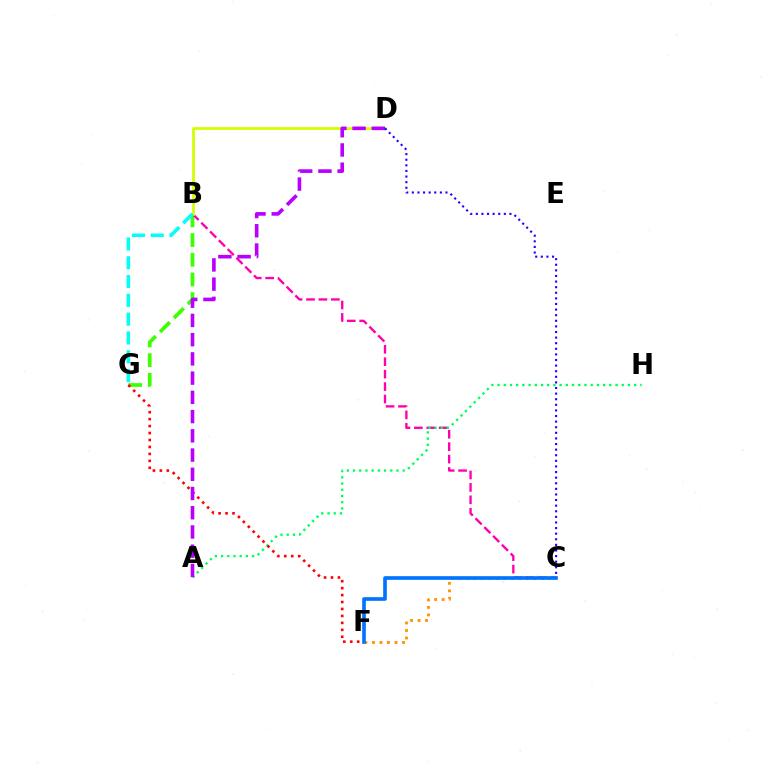{('B', 'G'): [{'color': '#3dff00', 'line_style': 'dashed', 'thickness': 2.67}, {'color': '#00fff6', 'line_style': 'dashed', 'thickness': 2.55}], ('C', 'F'): [{'color': '#ff9400', 'line_style': 'dotted', 'thickness': 2.04}, {'color': '#0074ff', 'line_style': 'solid', 'thickness': 2.62}], ('B', 'C'): [{'color': '#ff00ac', 'line_style': 'dashed', 'thickness': 1.69}], ('A', 'H'): [{'color': '#00ff5c', 'line_style': 'dotted', 'thickness': 1.69}], ('F', 'G'): [{'color': '#ff0000', 'line_style': 'dotted', 'thickness': 1.89}], ('B', 'D'): [{'color': '#d1ff00', 'line_style': 'solid', 'thickness': 1.98}], ('A', 'D'): [{'color': '#b900ff', 'line_style': 'dashed', 'thickness': 2.61}], ('C', 'D'): [{'color': '#2500ff', 'line_style': 'dotted', 'thickness': 1.52}]}